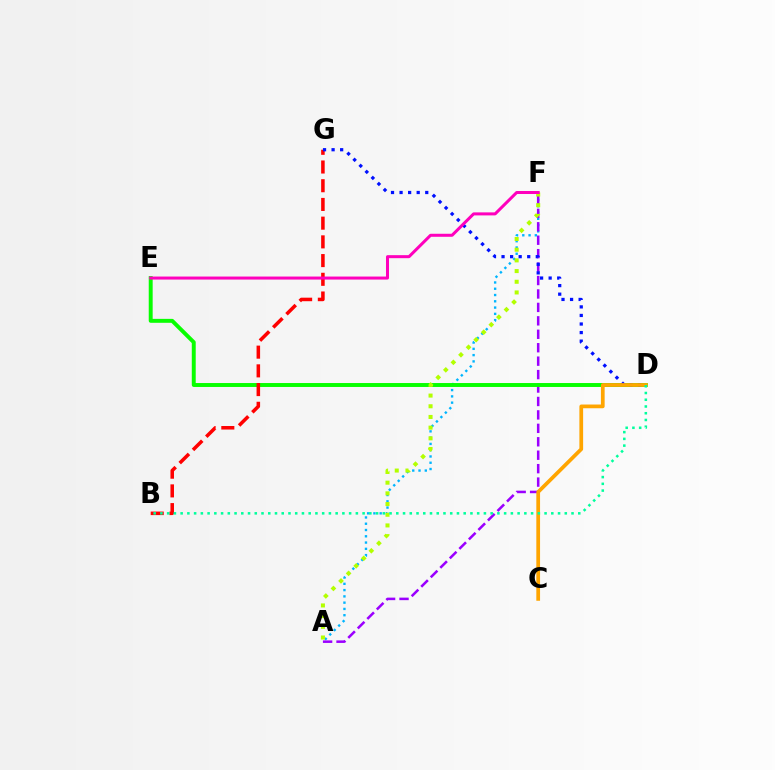{('A', 'F'): [{'color': '#00b5ff', 'line_style': 'dotted', 'thickness': 1.71}, {'color': '#9b00ff', 'line_style': 'dashed', 'thickness': 1.83}, {'color': '#b3ff00', 'line_style': 'dotted', 'thickness': 2.9}], ('D', 'E'): [{'color': '#08ff00', 'line_style': 'solid', 'thickness': 2.83}], ('B', 'G'): [{'color': '#ff0000', 'line_style': 'dashed', 'thickness': 2.54}], ('D', 'G'): [{'color': '#0010ff', 'line_style': 'dotted', 'thickness': 2.33}], ('E', 'F'): [{'color': '#ff00bd', 'line_style': 'solid', 'thickness': 2.17}], ('C', 'D'): [{'color': '#ffa500', 'line_style': 'solid', 'thickness': 2.68}], ('B', 'D'): [{'color': '#00ff9d', 'line_style': 'dotted', 'thickness': 1.83}]}